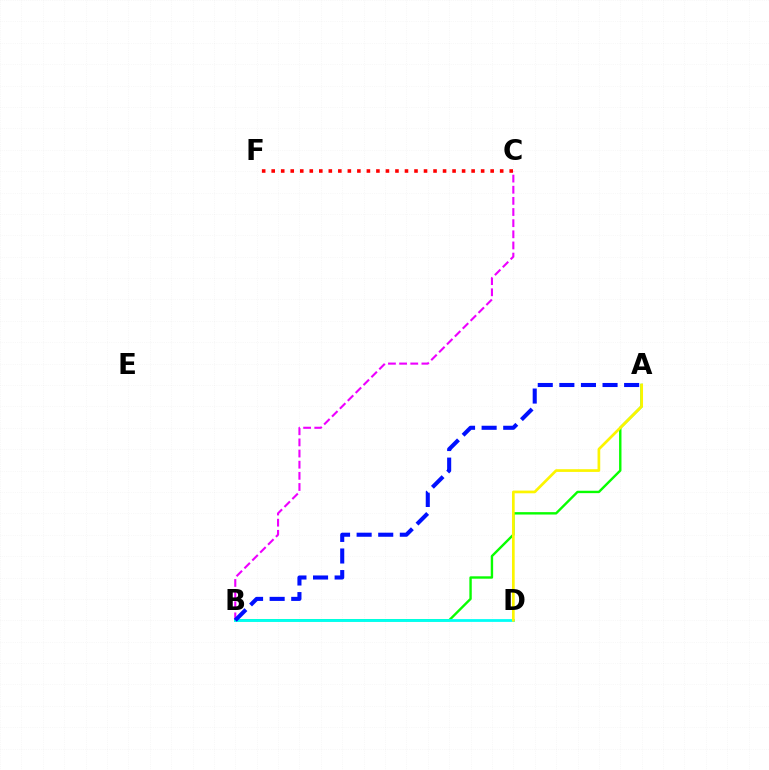{('A', 'B'): [{'color': '#08ff00', 'line_style': 'solid', 'thickness': 1.72}, {'color': '#0010ff', 'line_style': 'dashed', 'thickness': 2.93}], ('B', 'C'): [{'color': '#ee00ff', 'line_style': 'dashed', 'thickness': 1.51}], ('B', 'D'): [{'color': '#00fff6', 'line_style': 'solid', 'thickness': 2.0}], ('A', 'D'): [{'color': '#fcf500', 'line_style': 'solid', 'thickness': 1.94}], ('C', 'F'): [{'color': '#ff0000', 'line_style': 'dotted', 'thickness': 2.59}]}